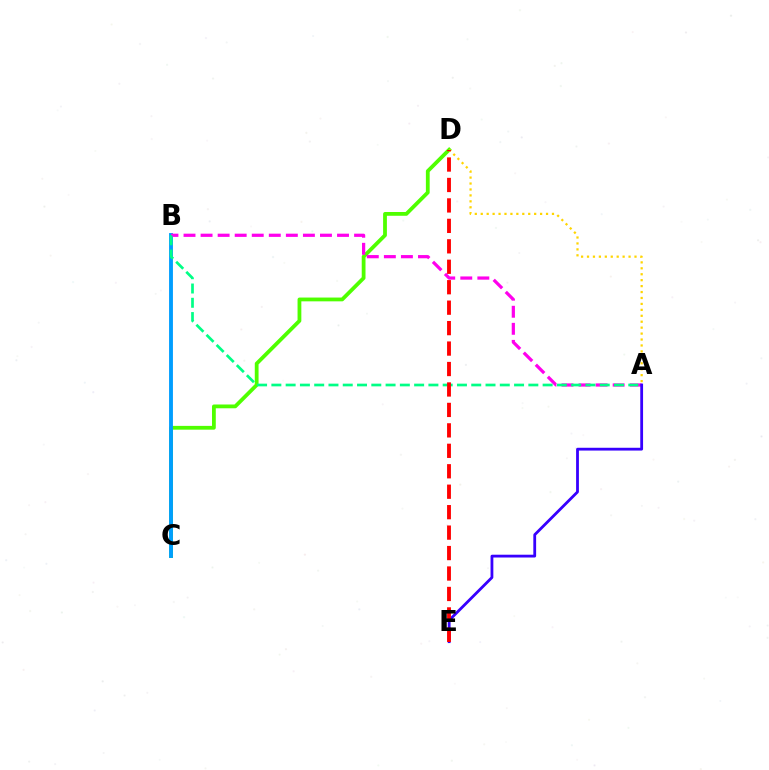{('C', 'D'): [{'color': '#4fff00', 'line_style': 'solid', 'thickness': 2.73}], ('B', 'C'): [{'color': '#009eff', 'line_style': 'solid', 'thickness': 2.78}], ('A', 'B'): [{'color': '#ff00ed', 'line_style': 'dashed', 'thickness': 2.32}, {'color': '#00ff86', 'line_style': 'dashed', 'thickness': 1.94}], ('A', 'E'): [{'color': '#3700ff', 'line_style': 'solid', 'thickness': 2.01}], ('A', 'D'): [{'color': '#ffd500', 'line_style': 'dotted', 'thickness': 1.61}], ('D', 'E'): [{'color': '#ff0000', 'line_style': 'dashed', 'thickness': 2.78}]}